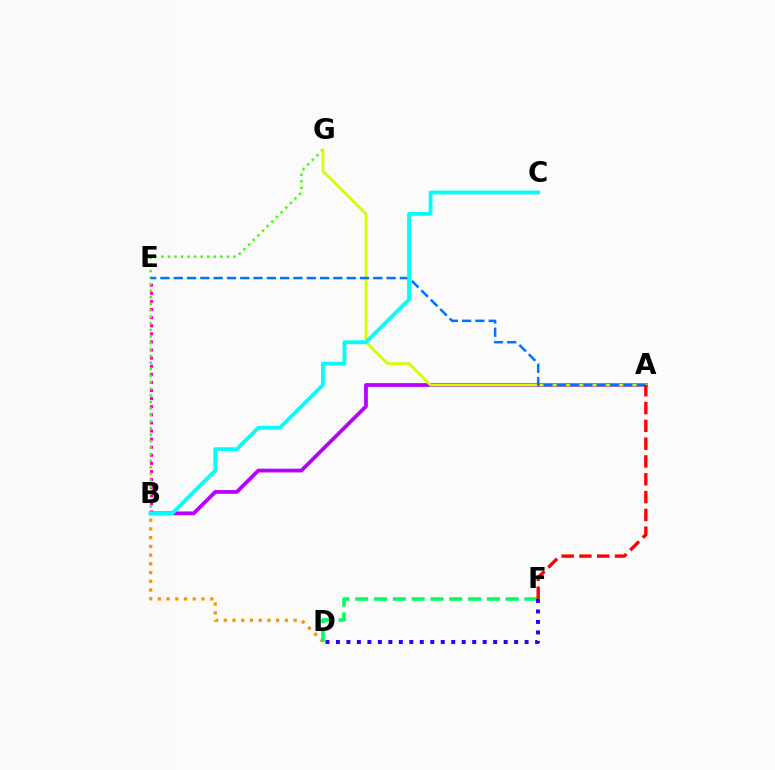{('B', 'E'): [{'color': '#ff00ac', 'line_style': 'dotted', 'thickness': 2.2}], ('A', 'B'): [{'color': '#b900ff', 'line_style': 'solid', 'thickness': 2.72}], ('B', 'G'): [{'color': '#3dff00', 'line_style': 'dotted', 'thickness': 1.78}], ('A', 'G'): [{'color': '#d1ff00', 'line_style': 'solid', 'thickness': 1.99}], ('B', 'D'): [{'color': '#ff9400', 'line_style': 'dotted', 'thickness': 2.37}], ('A', 'E'): [{'color': '#0074ff', 'line_style': 'dashed', 'thickness': 1.81}], ('D', 'F'): [{'color': '#00ff5c', 'line_style': 'dashed', 'thickness': 2.55}, {'color': '#2500ff', 'line_style': 'dotted', 'thickness': 2.85}], ('A', 'F'): [{'color': '#ff0000', 'line_style': 'dashed', 'thickness': 2.42}], ('B', 'C'): [{'color': '#00fff6', 'line_style': 'solid', 'thickness': 2.74}]}